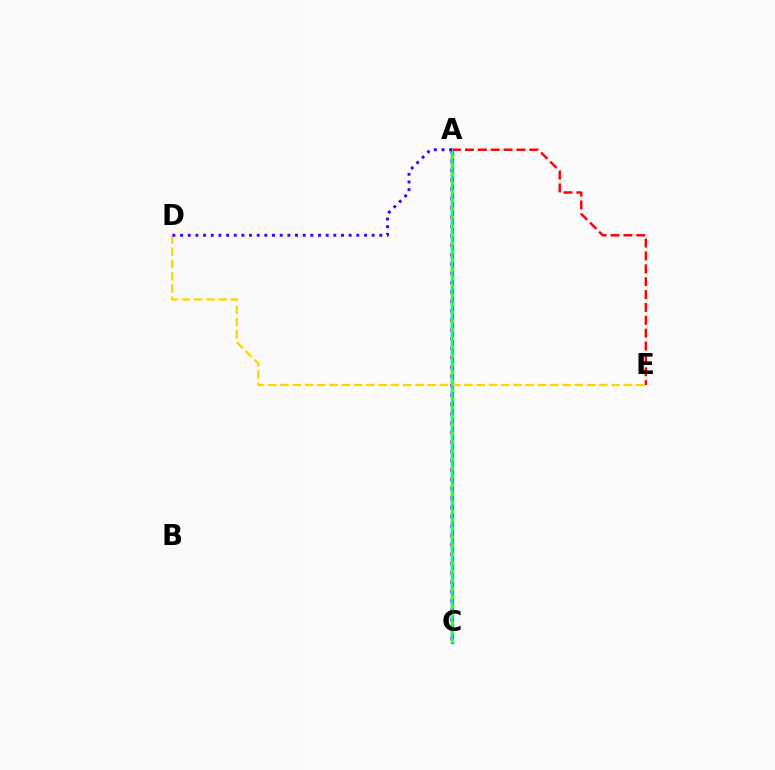{('A', 'C'): [{'color': '#009eff', 'line_style': 'solid', 'thickness': 2.35}, {'color': '#ff00ed', 'line_style': 'dotted', 'thickness': 2.54}, {'color': '#00ff86', 'line_style': 'solid', 'thickness': 1.76}, {'color': '#4fff00', 'line_style': 'dotted', 'thickness': 2.35}], ('A', 'E'): [{'color': '#ff0000', 'line_style': 'dashed', 'thickness': 1.75}], ('D', 'E'): [{'color': '#ffd500', 'line_style': 'dashed', 'thickness': 1.67}], ('A', 'D'): [{'color': '#3700ff', 'line_style': 'dotted', 'thickness': 2.08}]}